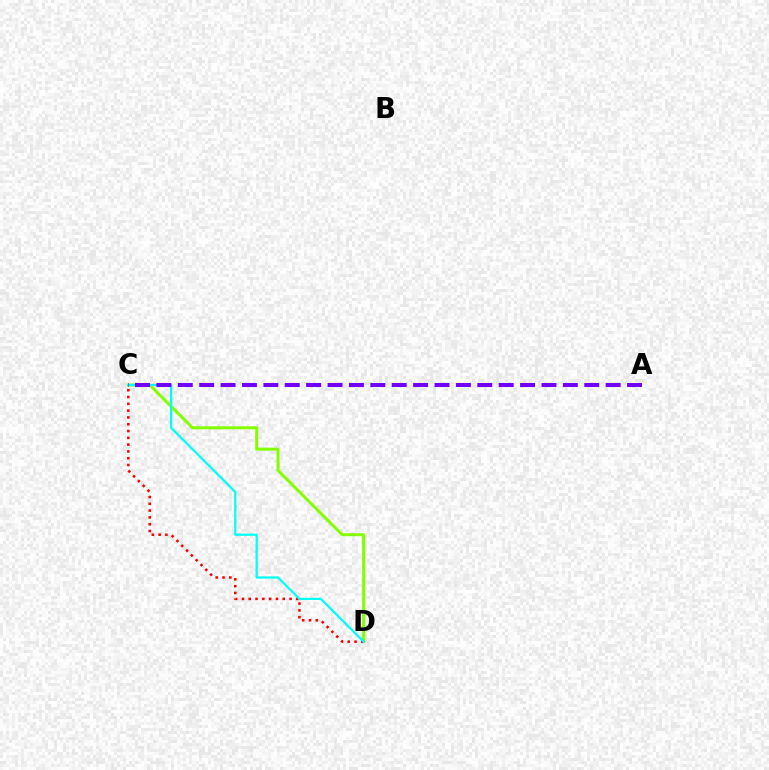{('C', 'D'): [{'color': '#84ff00', 'line_style': 'solid', 'thickness': 2.16}, {'color': '#ff0000', 'line_style': 'dotted', 'thickness': 1.85}, {'color': '#00fff6', 'line_style': 'solid', 'thickness': 1.62}], ('A', 'C'): [{'color': '#7200ff', 'line_style': 'dashed', 'thickness': 2.91}]}